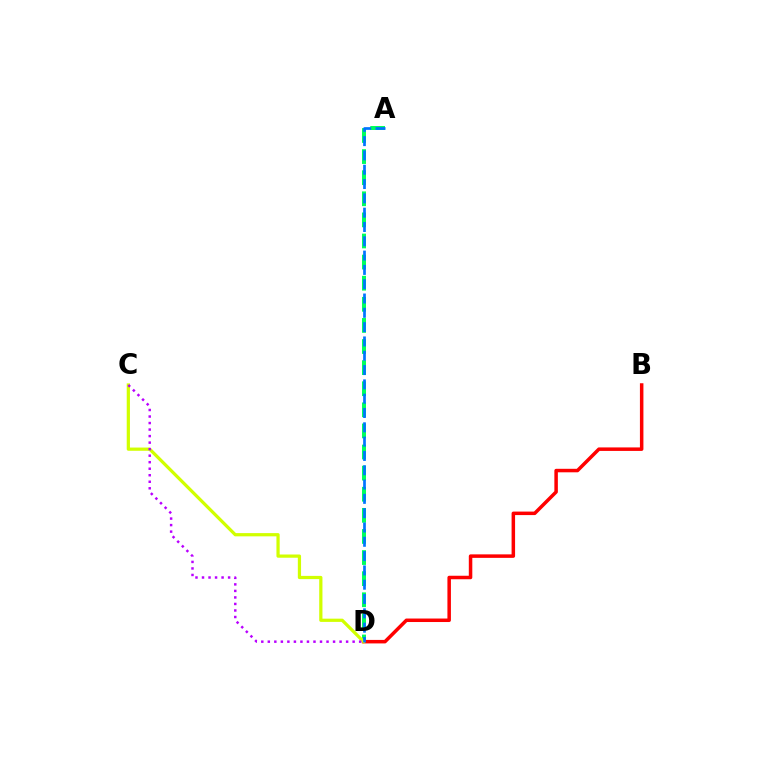{('A', 'D'): [{'color': '#00ff5c', 'line_style': 'dashed', 'thickness': 2.87}, {'color': '#0074ff', 'line_style': 'dashed', 'thickness': 1.94}], ('B', 'D'): [{'color': '#ff0000', 'line_style': 'solid', 'thickness': 2.52}], ('C', 'D'): [{'color': '#d1ff00', 'line_style': 'solid', 'thickness': 2.33}, {'color': '#b900ff', 'line_style': 'dotted', 'thickness': 1.77}]}